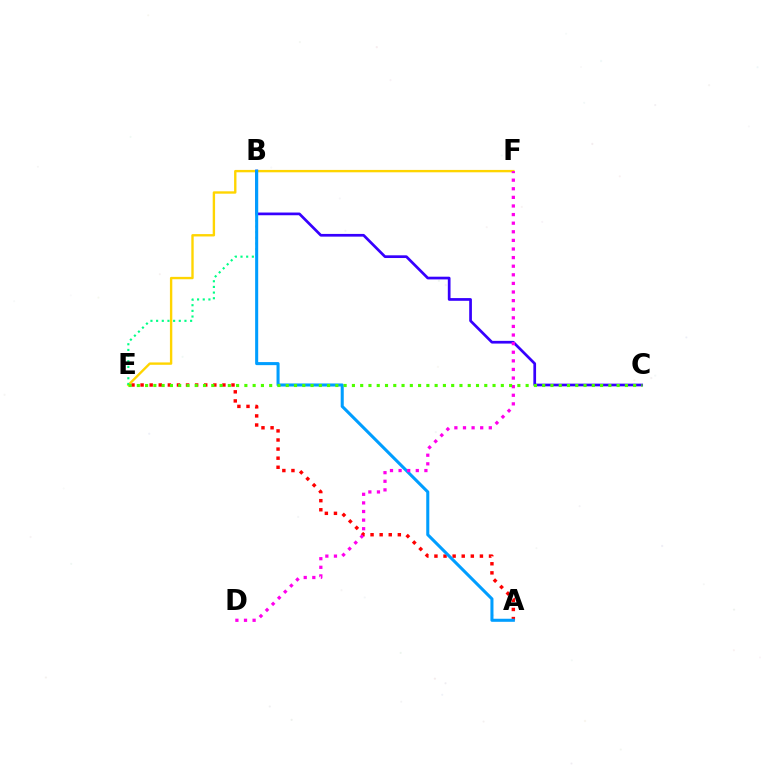{('A', 'E'): [{'color': '#ff0000', 'line_style': 'dotted', 'thickness': 2.47}], ('E', 'F'): [{'color': '#ffd500', 'line_style': 'solid', 'thickness': 1.71}], ('B', 'C'): [{'color': '#3700ff', 'line_style': 'solid', 'thickness': 1.95}], ('B', 'E'): [{'color': '#00ff86', 'line_style': 'dotted', 'thickness': 1.54}], ('A', 'B'): [{'color': '#009eff', 'line_style': 'solid', 'thickness': 2.2}], ('D', 'F'): [{'color': '#ff00ed', 'line_style': 'dotted', 'thickness': 2.34}], ('C', 'E'): [{'color': '#4fff00', 'line_style': 'dotted', 'thickness': 2.25}]}